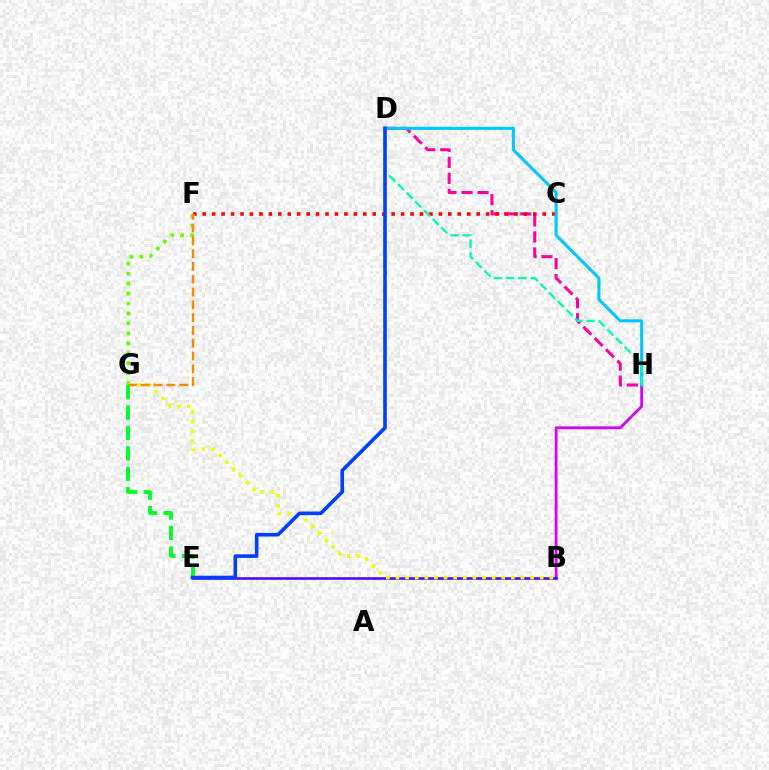{('D', 'H'): [{'color': '#ff00a0', 'line_style': 'dashed', 'thickness': 2.18}, {'color': '#00c7ff', 'line_style': 'solid', 'thickness': 2.21}, {'color': '#00ffaf', 'line_style': 'dashed', 'thickness': 1.67}], ('B', 'H'): [{'color': '#d600ff', 'line_style': 'solid', 'thickness': 2.04}], ('C', 'F'): [{'color': '#ff0000', 'line_style': 'dotted', 'thickness': 2.57}], ('F', 'G'): [{'color': '#66ff00', 'line_style': 'dotted', 'thickness': 2.7}, {'color': '#ff8800', 'line_style': 'dashed', 'thickness': 1.74}], ('B', 'E'): [{'color': '#4f00ff', 'line_style': 'solid', 'thickness': 1.81}], ('B', 'G'): [{'color': '#eeff00', 'line_style': 'dotted', 'thickness': 2.61}], ('E', 'G'): [{'color': '#00ff27', 'line_style': 'dashed', 'thickness': 2.78}], ('D', 'E'): [{'color': '#003fff', 'line_style': 'solid', 'thickness': 2.6}]}